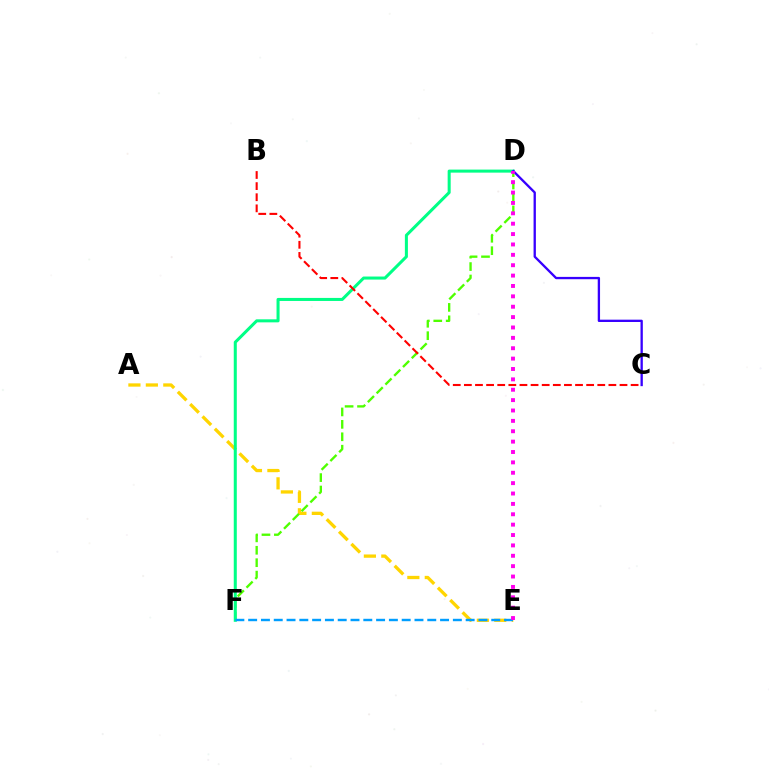{('A', 'E'): [{'color': '#ffd500', 'line_style': 'dashed', 'thickness': 2.37}], ('D', 'F'): [{'color': '#4fff00', 'line_style': 'dashed', 'thickness': 1.69}, {'color': '#00ff86', 'line_style': 'solid', 'thickness': 2.19}], ('C', 'D'): [{'color': '#3700ff', 'line_style': 'solid', 'thickness': 1.67}], ('E', 'F'): [{'color': '#009eff', 'line_style': 'dashed', 'thickness': 1.74}], ('B', 'C'): [{'color': '#ff0000', 'line_style': 'dashed', 'thickness': 1.51}], ('D', 'E'): [{'color': '#ff00ed', 'line_style': 'dotted', 'thickness': 2.82}]}